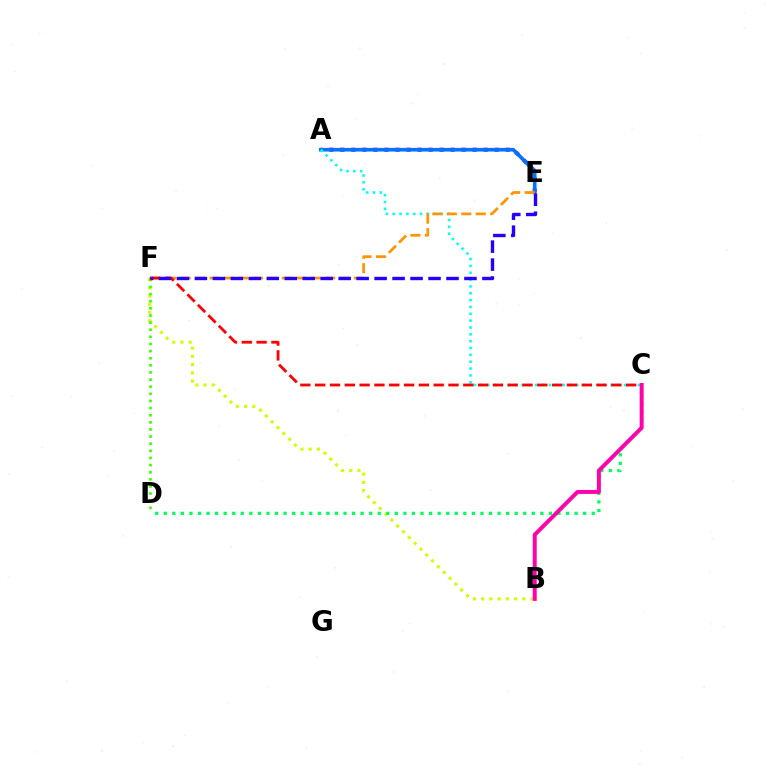{('A', 'E'): [{'color': '#b900ff', 'line_style': 'dotted', 'thickness': 3.0}, {'color': '#0074ff', 'line_style': 'solid', 'thickness': 2.61}], ('A', 'C'): [{'color': '#00fff6', 'line_style': 'dotted', 'thickness': 1.86}], ('B', 'F'): [{'color': '#d1ff00', 'line_style': 'dotted', 'thickness': 2.24}], ('E', 'F'): [{'color': '#ff9400', 'line_style': 'dashed', 'thickness': 1.96}, {'color': '#2500ff', 'line_style': 'dashed', 'thickness': 2.44}], ('C', 'D'): [{'color': '#00ff5c', 'line_style': 'dotted', 'thickness': 2.33}], ('D', 'F'): [{'color': '#3dff00', 'line_style': 'dotted', 'thickness': 1.94}], ('C', 'F'): [{'color': '#ff0000', 'line_style': 'dashed', 'thickness': 2.01}], ('B', 'C'): [{'color': '#ff00ac', 'line_style': 'solid', 'thickness': 2.84}]}